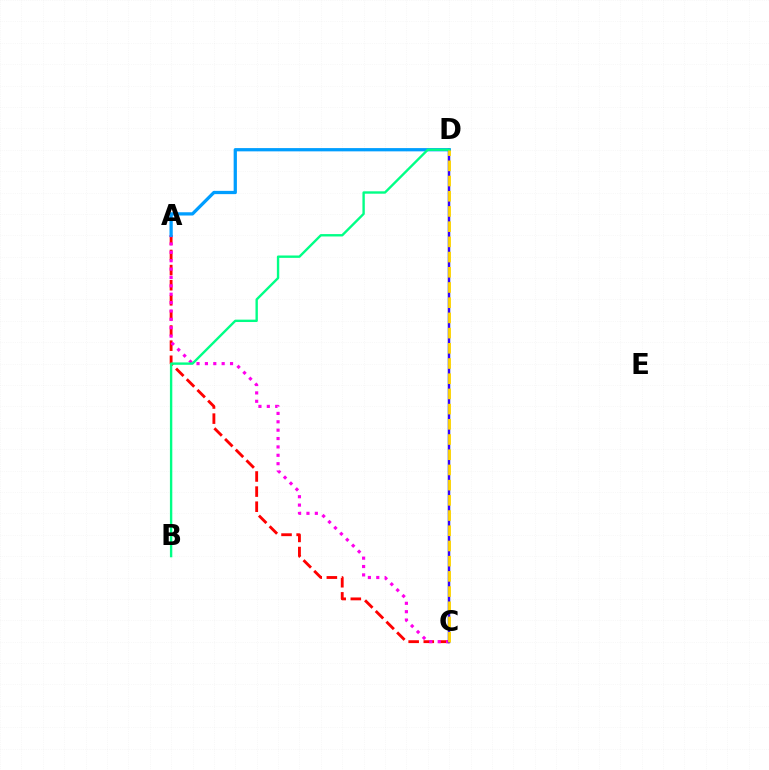{('A', 'C'): [{'color': '#ff0000', 'line_style': 'dashed', 'thickness': 2.05}, {'color': '#ff00ed', 'line_style': 'dotted', 'thickness': 2.28}], ('C', 'D'): [{'color': '#4fff00', 'line_style': 'solid', 'thickness': 1.59}, {'color': '#3700ff', 'line_style': 'solid', 'thickness': 1.74}, {'color': '#ffd500', 'line_style': 'dashed', 'thickness': 2.07}], ('A', 'D'): [{'color': '#009eff', 'line_style': 'solid', 'thickness': 2.35}], ('B', 'D'): [{'color': '#00ff86', 'line_style': 'solid', 'thickness': 1.71}]}